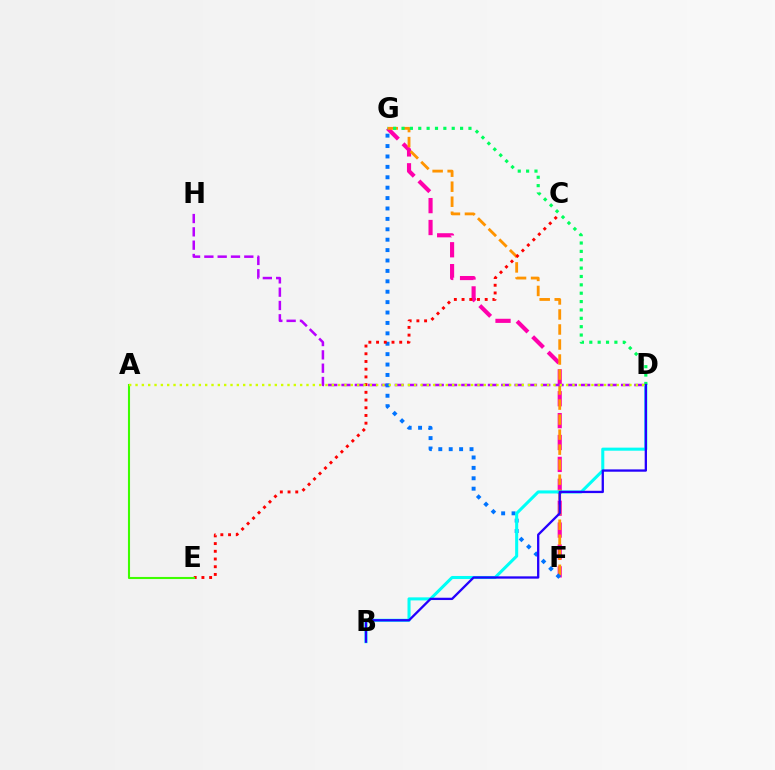{('F', 'G'): [{'color': '#ff00ac', 'line_style': 'dashed', 'thickness': 2.97}, {'color': '#ff9400', 'line_style': 'dashed', 'thickness': 2.04}, {'color': '#0074ff', 'line_style': 'dotted', 'thickness': 2.83}], ('D', 'H'): [{'color': '#b900ff', 'line_style': 'dashed', 'thickness': 1.81}], ('B', 'D'): [{'color': '#00fff6', 'line_style': 'solid', 'thickness': 2.2}, {'color': '#2500ff', 'line_style': 'solid', 'thickness': 1.66}], ('C', 'E'): [{'color': '#ff0000', 'line_style': 'dotted', 'thickness': 2.1}], ('D', 'G'): [{'color': '#00ff5c', 'line_style': 'dotted', 'thickness': 2.27}], ('A', 'E'): [{'color': '#3dff00', 'line_style': 'solid', 'thickness': 1.51}], ('A', 'D'): [{'color': '#d1ff00', 'line_style': 'dotted', 'thickness': 1.72}]}